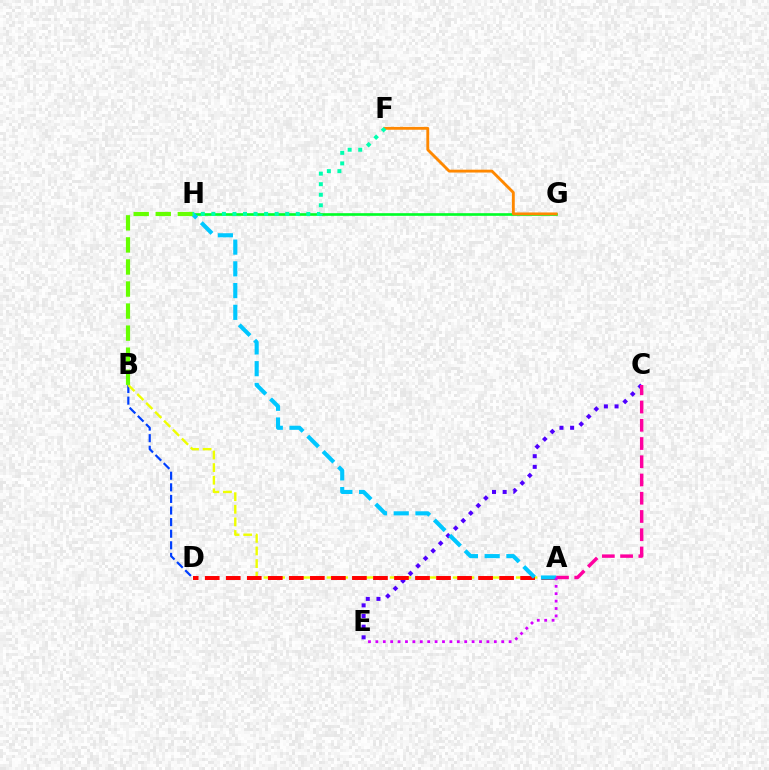{('B', 'D'): [{'color': '#003fff', 'line_style': 'dashed', 'thickness': 1.58}], ('C', 'E'): [{'color': '#4f00ff', 'line_style': 'dotted', 'thickness': 2.9}], ('A', 'B'): [{'color': '#eeff00', 'line_style': 'dashed', 'thickness': 1.71}], ('G', 'H'): [{'color': '#00ff27', 'line_style': 'solid', 'thickness': 1.91}], ('A', 'C'): [{'color': '#ff00a0', 'line_style': 'dashed', 'thickness': 2.48}], ('F', 'G'): [{'color': '#ff8800', 'line_style': 'solid', 'thickness': 2.06}], ('A', 'D'): [{'color': '#ff0000', 'line_style': 'dashed', 'thickness': 2.86}], ('A', 'H'): [{'color': '#00c7ff', 'line_style': 'dashed', 'thickness': 2.95}], ('A', 'E'): [{'color': '#d600ff', 'line_style': 'dotted', 'thickness': 2.01}], ('B', 'H'): [{'color': '#66ff00', 'line_style': 'dashed', 'thickness': 3.0}], ('F', 'H'): [{'color': '#00ffaf', 'line_style': 'dotted', 'thickness': 2.87}]}